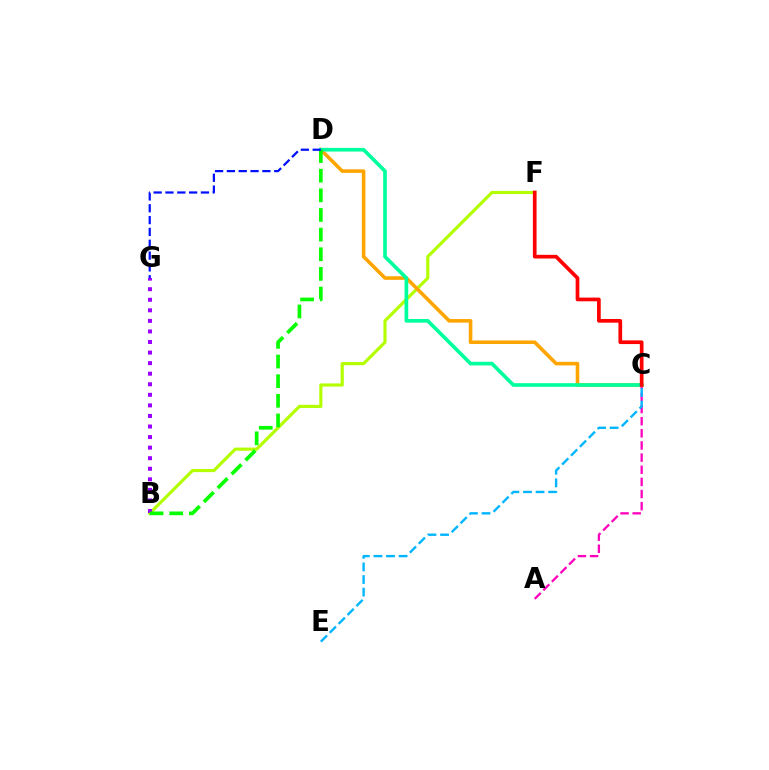{('A', 'C'): [{'color': '#ff00bd', 'line_style': 'dashed', 'thickness': 1.65}], ('B', 'F'): [{'color': '#b3ff00', 'line_style': 'solid', 'thickness': 2.26}], ('B', 'G'): [{'color': '#9b00ff', 'line_style': 'dotted', 'thickness': 2.87}], ('C', 'E'): [{'color': '#00b5ff', 'line_style': 'dashed', 'thickness': 1.71}], ('C', 'D'): [{'color': '#ffa500', 'line_style': 'solid', 'thickness': 2.57}, {'color': '#00ff9d', 'line_style': 'solid', 'thickness': 2.64}], ('B', 'D'): [{'color': '#08ff00', 'line_style': 'dashed', 'thickness': 2.67}], ('C', 'F'): [{'color': '#ff0000', 'line_style': 'solid', 'thickness': 2.66}], ('D', 'G'): [{'color': '#0010ff', 'line_style': 'dashed', 'thickness': 1.61}]}